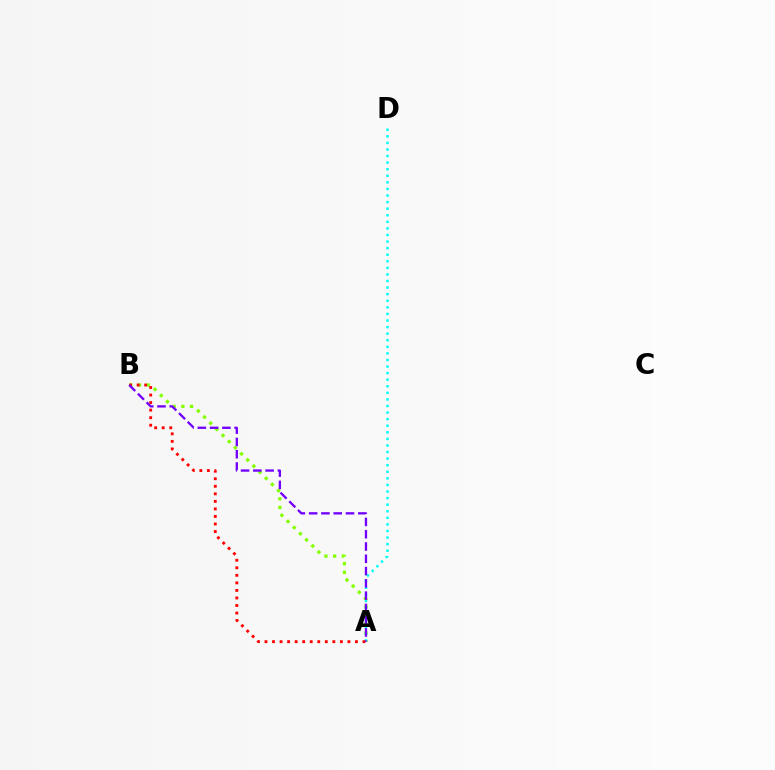{('A', 'B'): [{'color': '#84ff00', 'line_style': 'dotted', 'thickness': 2.36}, {'color': '#ff0000', 'line_style': 'dotted', 'thickness': 2.05}, {'color': '#7200ff', 'line_style': 'dashed', 'thickness': 1.67}], ('A', 'D'): [{'color': '#00fff6', 'line_style': 'dotted', 'thickness': 1.79}]}